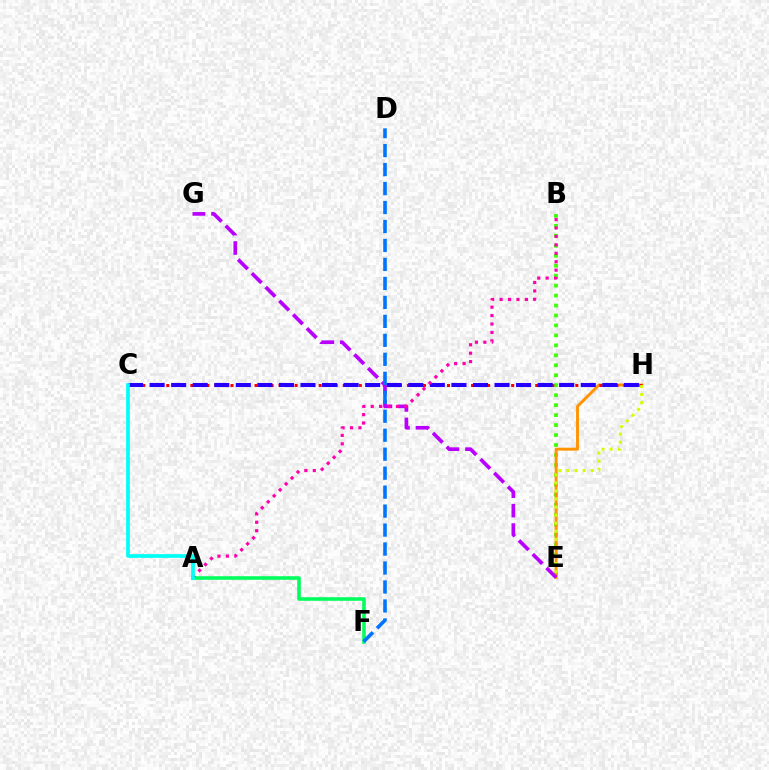{('B', 'E'): [{'color': '#3dff00', 'line_style': 'dotted', 'thickness': 2.71}], ('A', 'F'): [{'color': '#00ff5c', 'line_style': 'solid', 'thickness': 2.58}], ('E', 'H'): [{'color': '#ff9400', 'line_style': 'solid', 'thickness': 2.08}, {'color': '#d1ff00', 'line_style': 'dotted', 'thickness': 2.19}], ('C', 'H'): [{'color': '#ff0000', 'line_style': 'dotted', 'thickness': 2.18}, {'color': '#2500ff', 'line_style': 'dashed', 'thickness': 2.93}], ('E', 'G'): [{'color': '#b900ff', 'line_style': 'dashed', 'thickness': 2.64}], ('A', 'B'): [{'color': '#ff00ac', 'line_style': 'dotted', 'thickness': 2.29}], ('D', 'F'): [{'color': '#0074ff', 'line_style': 'dashed', 'thickness': 2.58}], ('A', 'C'): [{'color': '#00fff6', 'line_style': 'solid', 'thickness': 2.67}]}